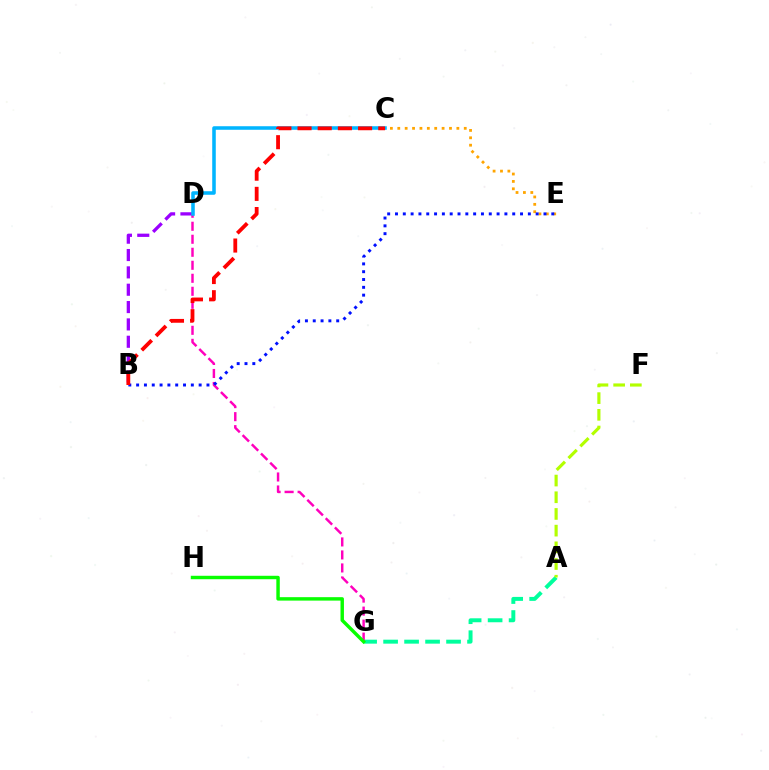{('A', 'G'): [{'color': '#00ff9d', 'line_style': 'dashed', 'thickness': 2.85}], ('B', 'D'): [{'color': '#9b00ff', 'line_style': 'dashed', 'thickness': 2.36}], ('C', 'E'): [{'color': '#ffa500', 'line_style': 'dotted', 'thickness': 2.01}], ('D', 'G'): [{'color': '#ff00bd', 'line_style': 'dashed', 'thickness': 1.77}], ('A', 'F'): [{'color': '#b3ff00', 'line_style': 'dashed', 'thickness': 2.27}], ('B', 'E'): [{'color': '#0010ff', 'line_style': 'dotted', 'thickness': 2.12}], ('C', 'D'): [{'color': '#00b5ff', 'line_style': 'solid', 'thickness': 2.55}], ('B', 'C'): [{'color': '#ff0000', 'line_style': 'dashed', 'thickness': 2.74}], ('G', 'H'): [{'color': '#08ff00', 'line_style': 'solid', 'thickness': 2.48}]}